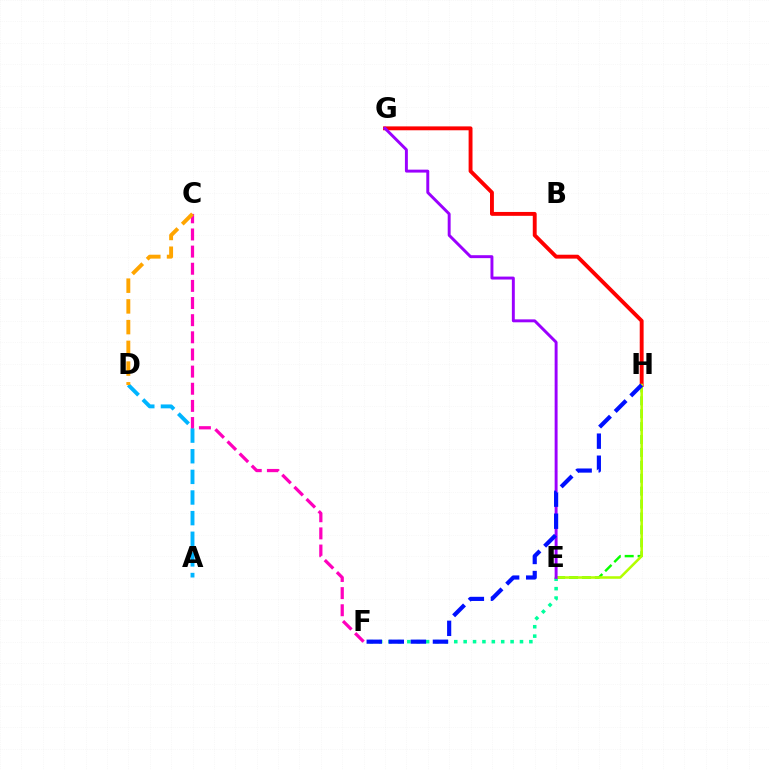{('E', 'H'): [{'color': '#08ff00', 'line_style': 'dashed', 'thickness': 1.75}, {'color': '#b3ff00', 'line_style': 'solid', 'thickness': 1.83}], ('E', 'F'): [{'color': '#00ff9d', 'line_style': 'dotted', 'thickness': 2.55}], ('G', 'H'): [{'color': '#ff0000', 'line_style': 'solid', 'thickness': 2.8}], ('C', 'F'): [{'color': '#ff00bd', 'line_style': 'dashed', 'thickness': 2.33}], ('E', 'G'): [{'color': '#9b00ff', 'line_style': 'solid', 'thickness': 2.11}], ('A', 'D'): [{'color': '#00b5ff', 'line_style': 'dashed', 'thickness': 2.8}], ('C', 'D'): [{'color': '#ffa500', 'line_style': 'dashed', 'thickness': 2.82}], ('F', 'H'): [{'color': '#0010ff', 'line_style': 'dashed', 'thickness': 3.0}]}